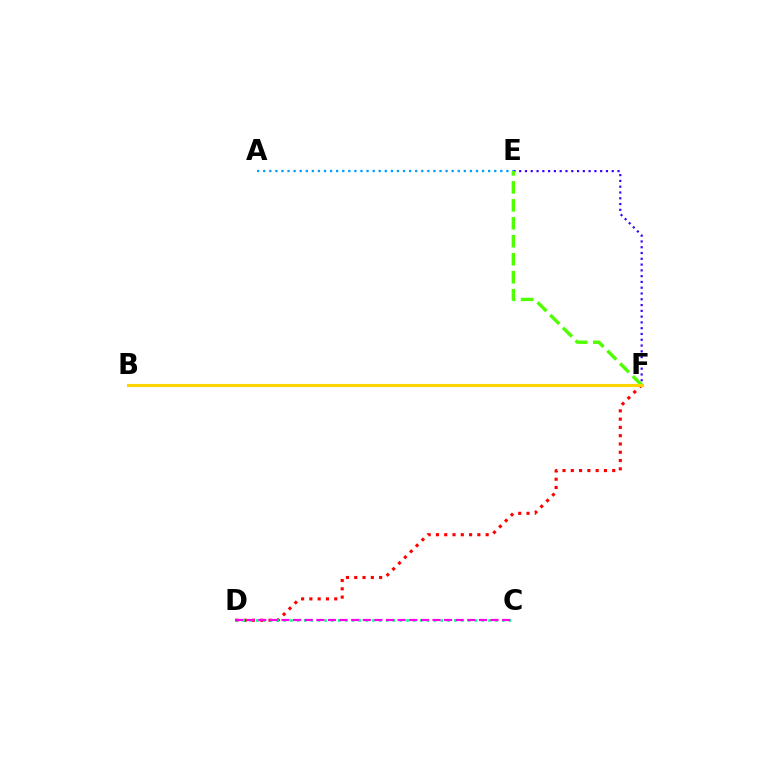{('A', 'E'): [{'color': '#009eff', 'line_style': 'dotted', 'thickness': 1.65}], ('D', 'F'): [{'color': '#ff0000', 'line_style': 'dotted', 'thickness': 2.25}], ('E', 'F'): [{'color': '#3700ff', 'line_style': 'dotted', 'thickness': 1.57}, {'color': '#4fff00', 'line_style': 'dashed', 'thickness': 2.44}], ('C', 'D'): [{'color': '#00ff86', 'line_style': 'dotted', 'thickness': 1.86}, {'color': '#ff00ed', 'line_style': 'dashed', 'thickness': 1.58}], ('B', 'F'): [{'color': '#ffd500', 'line_style': 'solid', 'thickness': 2.23}]}